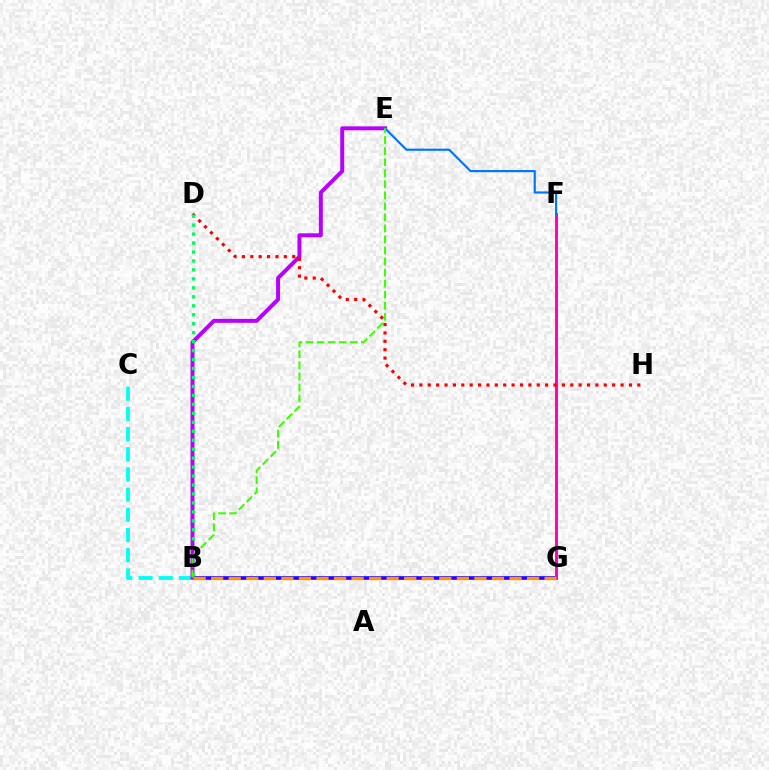{('B', 'G'): [{'color': '#2500ff', 'line_style': 'solid', 'thickness': 2.62}, {'color': '#ff9400', 'line_style': 'dashed', 'thickness': 2.38}], ('F', 'G'): [{'color': '#d1ff00', 'line_style': 'dashed', 'thickness': 1.8}, {'color': '#ff00ac', 'line_style': 'solid', 'thickness': 2.07}], ('B', 'C'): [{'color': '#00fff6', 'line_style': 'dashed', 'thickness': 2.74}], ('B', 'E'): [{'color': '#b900ff', 'line_style': 'solid', 'thickness': 2.86}, {'color': '#3dff00', 'line_style': 'dashed', 'thickness': 1.5}], ('D', 'H'): [{'color': '#ff0000', 'line_style': 'dotted', 'thickness': 2.28}], ('B', 'D'): [{'color': '#00ff5c', 'line_style': 'dotted', 'thickness': 2.43}], ('E', 'F'): [{'color': '#0074ff', 'line_style': 'solid', 'thickness': 1.56}]}